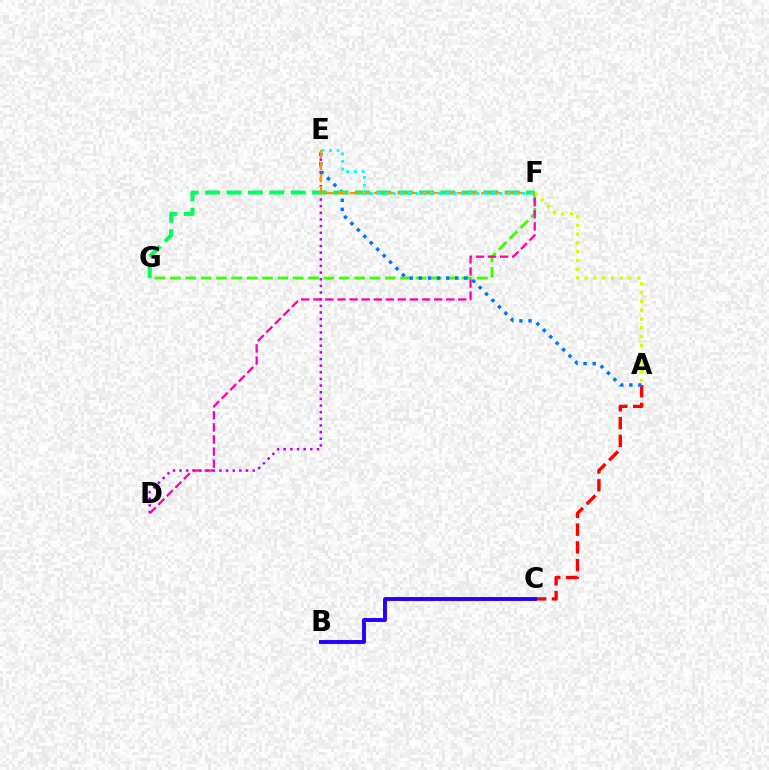{('F', 'G'): [{'color': '#3dff00', 'line_style': 'dashed', 'thickness': 2.09}, {'color': '#00ff5c', 'line_style': 'dashed', 'thickness': 2.91}], ('A', 'C'): [{'color': '#ff0000', 'line_style': 'dashed', 'thickness': 2.41}], ('D', 'E'): [{'color': '#b900ff', 'line_style': 'dotted', 'thickness': 1.81}], ('A', 'E'): [{'color': '#0074ff', 'line_style': 'dotted', 'thickness': 2.47}], ('D', 'F'): [{'color': '#ff00ac', 'line_style': 'dashed', 'thickness': 1.64}], ('A', 'F'): [{'color': '#d1ff00', 'line_style': 'dotted', 'thickness': 2.38}], ('B', 'C'): [{'color': '#2500ff', 'line_style': 'solid', 'thickness': 2.83}], ('E', 'F'): [{'color': '#ff9400', 'line_style': 'dashed', 'thickness': 1.62}, {'color': '#00fff6', 'line_style': 'dotted', 'thickness': 2.07}]}